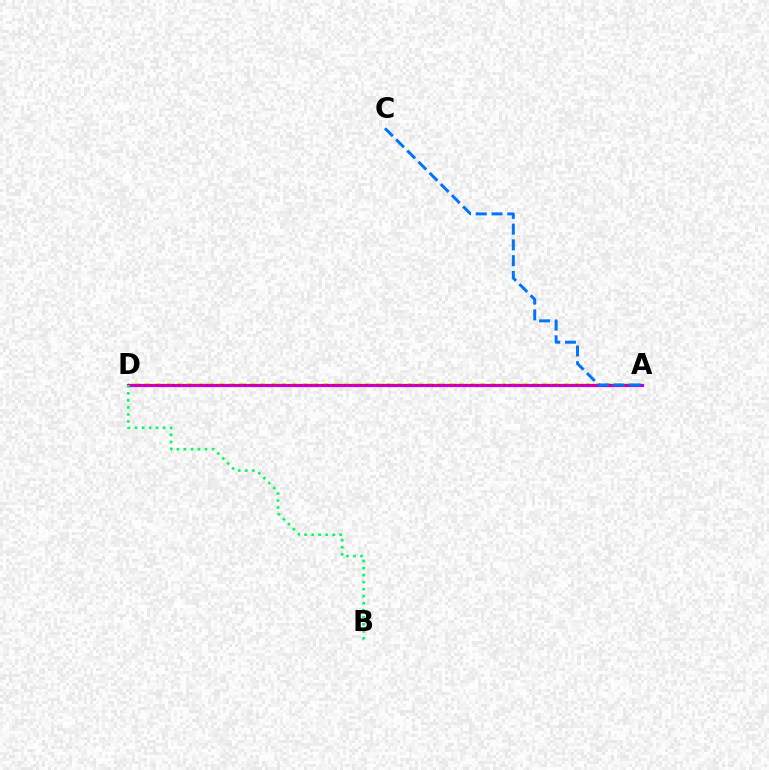{('A', 'D'): [{'color': '#d1ff00', 'line_style': 'dotted', 'thickness': 2.84}, {'color': '#b900ff', 'line_style': 'solid', 'thickness': 2.3}, {'color': '#ff0000', 'line_style': 'dotted', 'thickness': 1.5}], ('A', 'C'): [{'color': '#0074ff', 'line_style': 'dashed', 'thickness': 2.14}], ('B', 'D'): [{'color': '#00ff5c', 'line_style': 'dotted', 'thickness': 1.91}]}